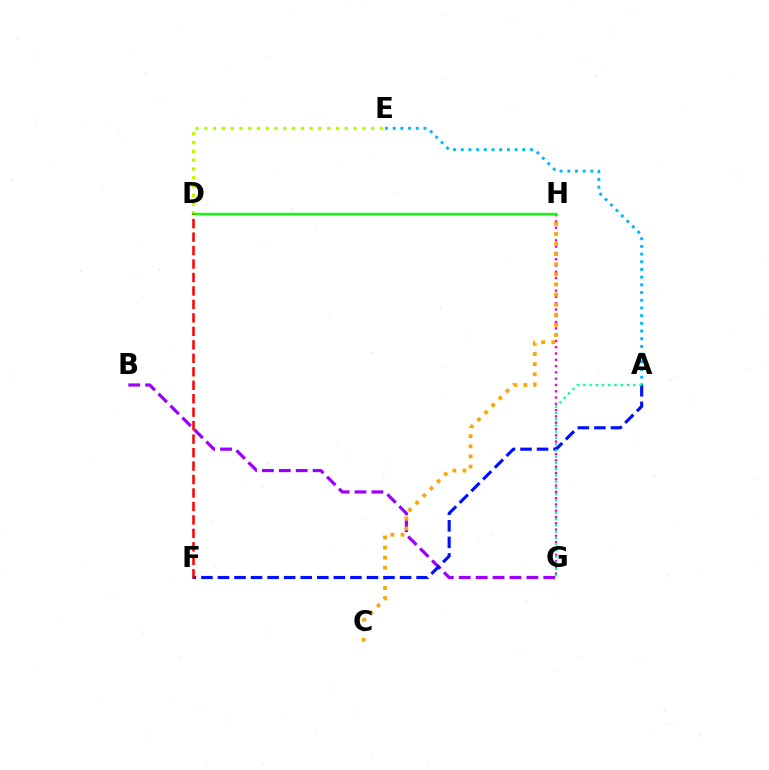{('B', 'G'): [{'color': '#9b00ff', 'line_style': 'dashed', 'thickness': 2.3}], ('A', 'E'): [{'color': '#00b5ff', 'line_style': 'dotted', 'thickness': 2.09}], ('G', 'H'): [{'color': '#ff00bd', 'line_style': 'dotted', 'thickness': 1.71}], ('D', 'E'): [{'color': '#b3ff00', 'line_style': 'dotted', 'thickness': 2.39}], ('C', 'H'): [{'color': '#ffa500', 'line_style': 'dotted', 'thickness': 2.75}], ('A', 'F'): [{'color': '#0010ff', 'line_style': 'dashed', 'thickness': 2.25}], ('A', 'G'): [{'color': '#00ff9d', 'line_style': 'dotted', 'thickness': 1.7}], ('D', 'H'): [{'color': '#08ff00', 'line_style': 'solid', 'thickness': 1.68}], ('D', 'F'): [{'color': '#ff0000', 'line_style': 'dashed', 'thickness': 1.83}]}